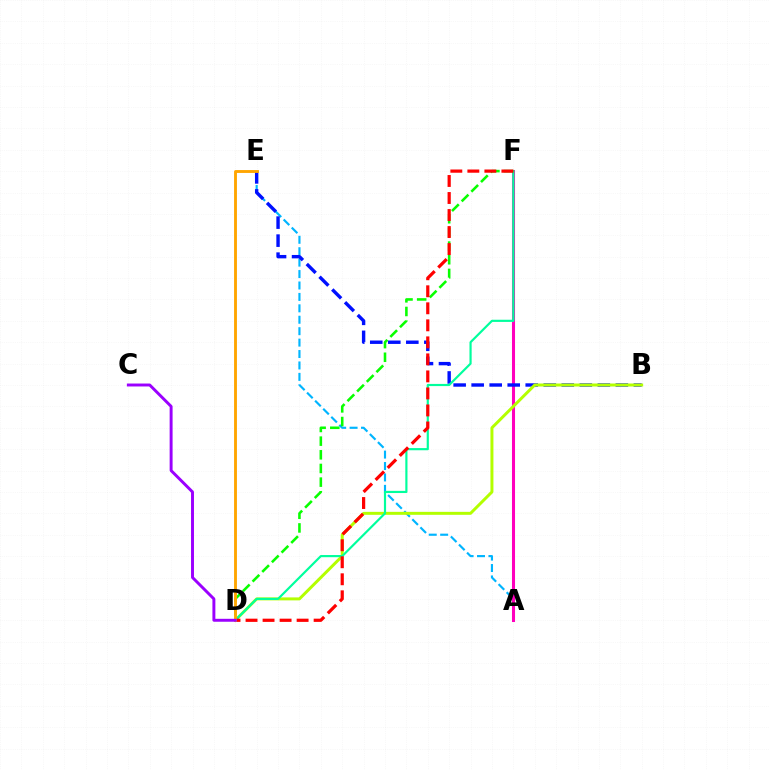{('A', 'E'): [{'color': '#00b5ff', 'line_style': 'dashed', 'thickness': 1.55}], ('A', 'F'): [{'color': '#ff00bd', 'line_style': 'solid', 'thickness': 2.2}], ('B', 'E'): [{'color': '#0010ff', 'line_style': 'dashed', 'thickness': 2.45}], ('B', 'D'): [{'color': '#b3ff00', 'line_style': 'solid', 'thickness': 2.14}], ('D', 'F'): [{'color': '#00ff9d', 'line_style': 'solid', 'thickness': 1.56}, {'color': '#08ff00', 'line_style': 'dashed', 'thickness': 1.86}, {'color': '#ff0000', 'line_style': 'dashed', 'thickness': 2.31}], ('D', 'E'): [{'color': '#ffa500', 'line_style': 'solid', 'thickness': 2.07}], ('C', 'D'): [{'color': '#9b00ff', 'line_style': 'solid', 'thickness': 2.12}]}